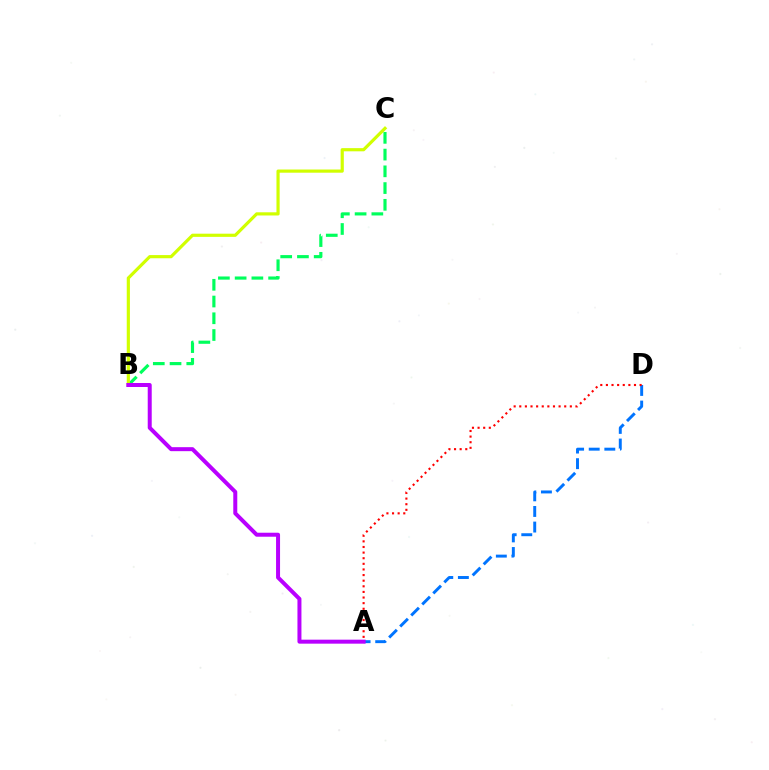{('B', 'C'): [{'color': '#00ff5c', 'line_style': 'dashed', 'thickness': 2.27}, {'color': '#d1ff00', 'line_style': 'solid', 'thickness': 2.29}], ('A', 'D'): [{'color': '#0074ff', 'line_style': 'dashed', 'thickness': 2.12}, {'color': '#ff0000', 'line_style': 'dotted', 'thickness': 1.53}], ('A', 'B'): [{'color': '#b900ff', 'line_style': 'solid', 'thickness': 2.88}]}